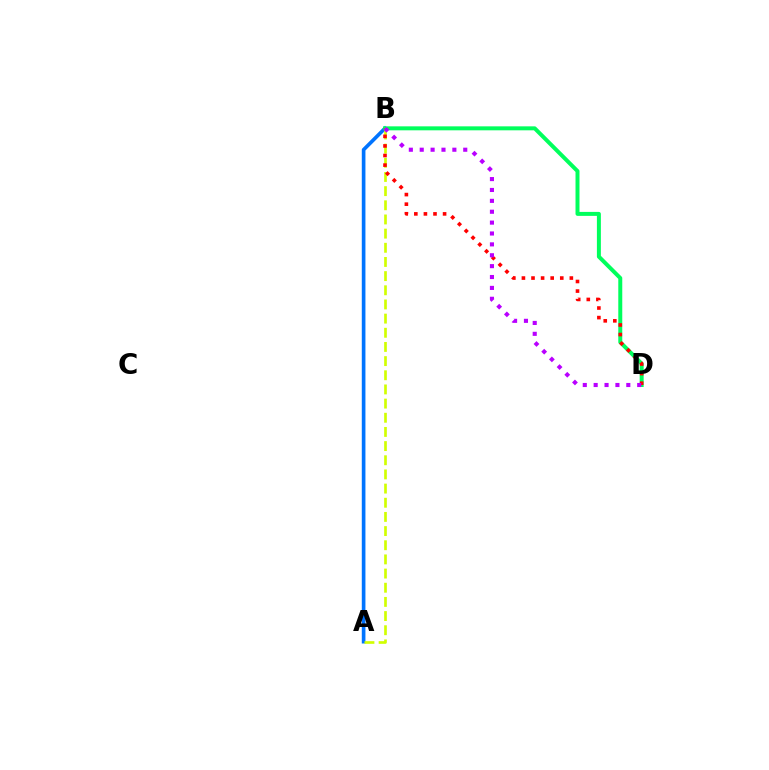{('A', 'B'): [{'color': '#0074ff', 'line_style': 'solid', 'thickness': 2.63}, {'color': '#d1ff00', 'line_style': 'dashed', 'thickness': 1.92}], ('B', 'D'): [{'color': '#00ff5c', 'line_style': 'solid', 'thickness': 2.86}, {'color': '#ff0000', 'line_style': 'dotted', 'thickness': 2.6}, {'color': '#b900ff', 'line_style': 'dotted', 'thickness': 2.96}]}